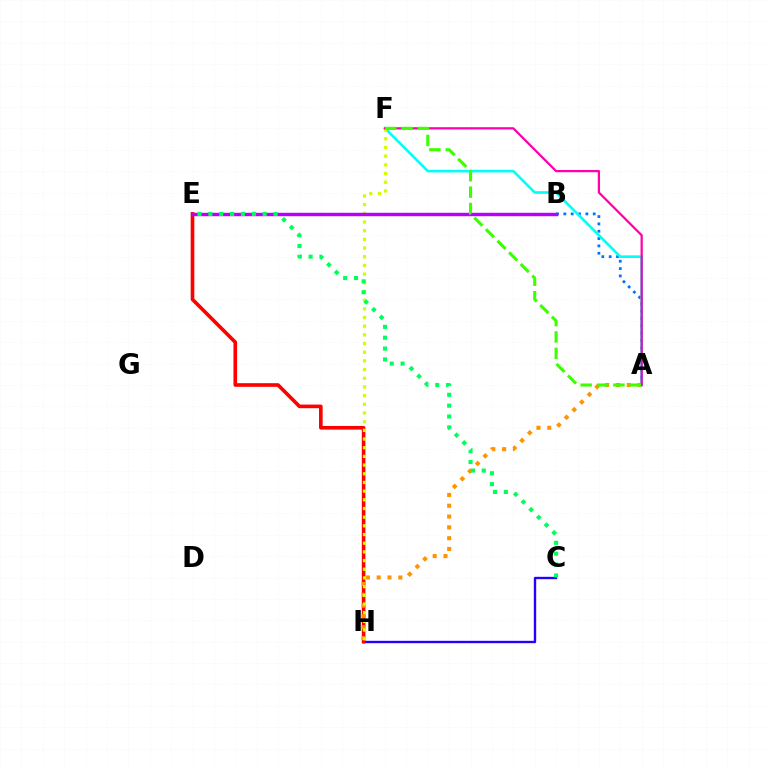{('A', 'B'): [{'color': '#0074ff', 'line_style': 'dotted', 'thickness': 1.99}], ('A', 'F'): [{'color': '#00fff6', 'line_style': 'solid', 'thickness': 1.88}, {'color': '#ff00ac', 'line_style': 'solid', 'thickness': 1.62}, {'color': '#3dff00', 'line_style': 'dashed', 'thickness': 2.23}], ('C', 'H'): [{'color': '#2500ff', 'line_style': 'solid', 'thickness': 1.7}], ('E', 'H'): [{'color': '#ff0000', 'line_style': 'solid', 'thickness': 2.61}], ('A', 'H'): [{'color': '#ff9400', 'line_style': 'dotted', 'thickness': 2.94}], ('F', 'H'): [{'color': '#d1ff00', 'line_style': 'dotted', 'thickness': 2.36}], ('B', 'E'): [{'color': '#b900ff', 'line_style': 'solid', 'thickness': 2.46}], ('C', 'E'): [{'color': '#00ff5c', 'line_style': 'dotted', 'thickness': 2.95}]}